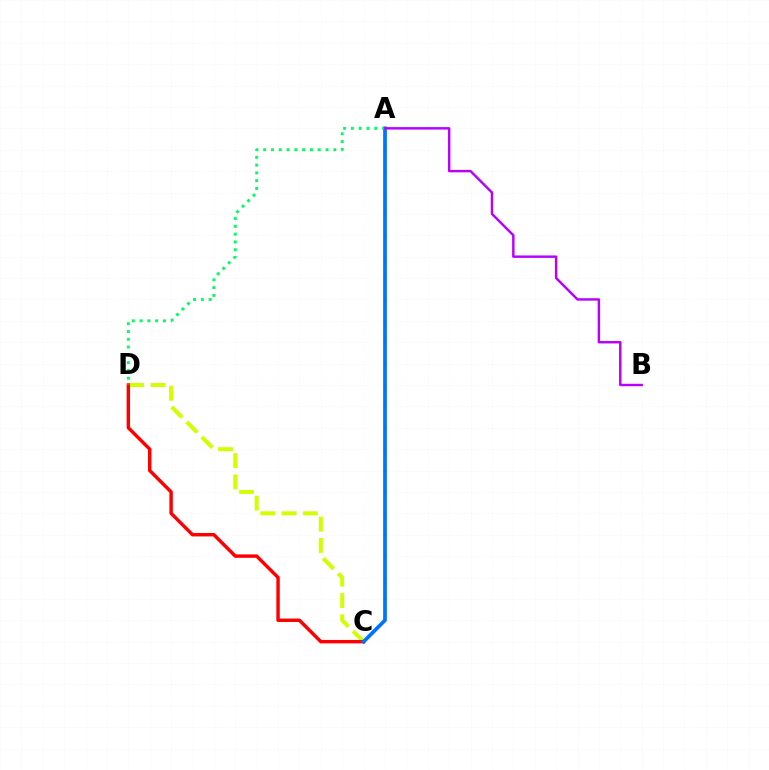{('C', 'D'): [{'color': '#d1ff00', 'line_style': 'dashed', 'thickness': 2.89}, {'color': '#ff0000', 'line_style': 'solid', 'thickness': 2.46}], ('A', 'C'): [{'color': '#0074ff', 'line_style': 'solid', 'thickness': 2.68}], ('A', 'D'): [{'color': '#00ff5c', 'line_style': 'dotted', 'thickness': 2.12}], ('A', 'B'): [{'color': '#b900ff', 'line_style': 'solid', 'thickness': 1.76}]}